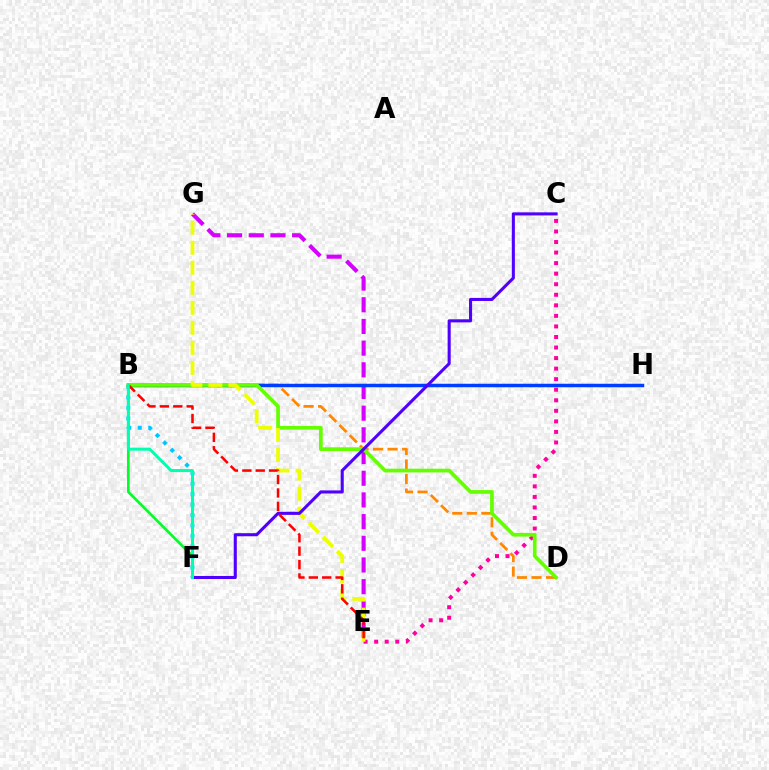{('E', 'G'): [{'color': '#d600ff', 'line_style': 'dashed', 'thickness': 2.95}, {'color': '#eeff00', 'line_style': 'dashed', 'thickness': 2.72}], ('C', 'E'): [{'color': '#ff00a0', 'line_style': 'dotted', 'thickness': 2.87}], ('B', 'F'): [{'color': '#00c7ff', 'line_style': 'dotted', 'thickness': 2.84}, {'color': '#00ff27', 'line_style': 'solid', 'thickness': 1.92}, {'color': '#00ffaf', 'line_style': 'solid', 'thickness': 2.15}], ('B', 'D'): [{'color': '#ff8800', 'line_style': 'dashed', 'thickness': 1.98}, {'color': '#66ff00', 'line_style': 'solid', 'thickness': 2.67}], ('B', 'H'): [{'color': '#003fff', 'line_style': 'solid', 'thickness': 2.52}], ('C', 'F'): [{'color': '#4f00ff', 'line_style': 'solid', 'thickness': 2.21}], ('B', 'E'): [{'color': '#ff0000', 'line_style': 'dashed', 'thickness': 1.82}]}